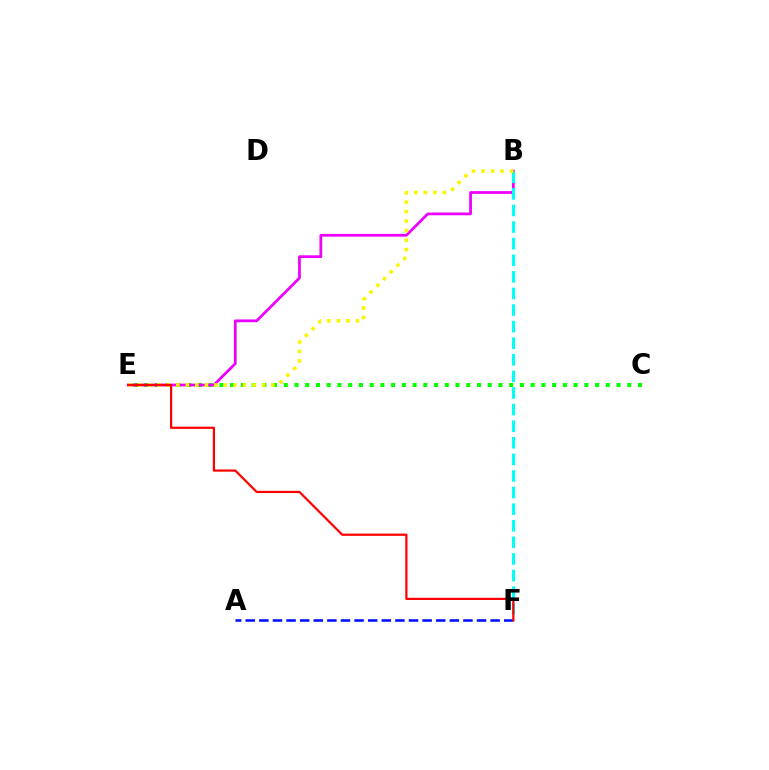{('C', 'E'): [{'color': '#08ff00', 'line_style': 'dotted', 'thickness': 2.92}], ('A', 'F'): [{'color': '#0010ff', 'line_style': 'dashed', 'thickness': 1.85}], ('B', 'E'): [{'color': '#ee00ff', 'line_style': 'solid', 'thickness': 1.98}, {'color': '#fcf500', 'line_style': 'dotted', 'thickness': 2.58}], ('B', 'F'): [{'color': '#00fff6', 'line_style': 'dashed', 'thickness': 2.25}], ('E', 'F'): [{'color': '#ff0000', 'line_style': 'solid', 'thickness': 1.6}]}